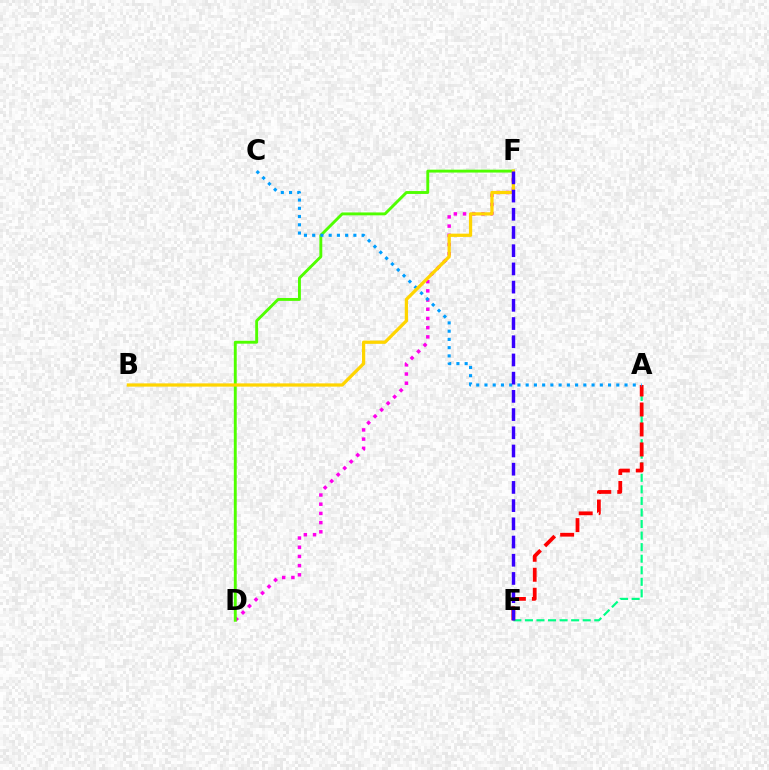{('D', 'F'): [{'color': '#ff00ed', 'line_style': 'dotted', 'thickness': 2.5}, {'color': '#4fff00', 'line_style': 'solid', 'thickness': 2.08}], ('A', 'E'): [{'color': '#00ff86', 'line_style': 'dashed', 'thickness': 1.57}, {'color': '#ff0000', 'line_style': 'dashed', 'thickness': 2.71}], ('A', 'C'): [{'color': '#009eff', 'line_style': 'dotted', 'thickness': 2.24}], ('B', 'F'): [{'color': '#ffd500', 'line_style': 'solid', 'thickness': 2.34}], ('E', 'F'): [{'color': '#3700ff', 'line_style': 'dashed', 'thickness': 2.47}]}